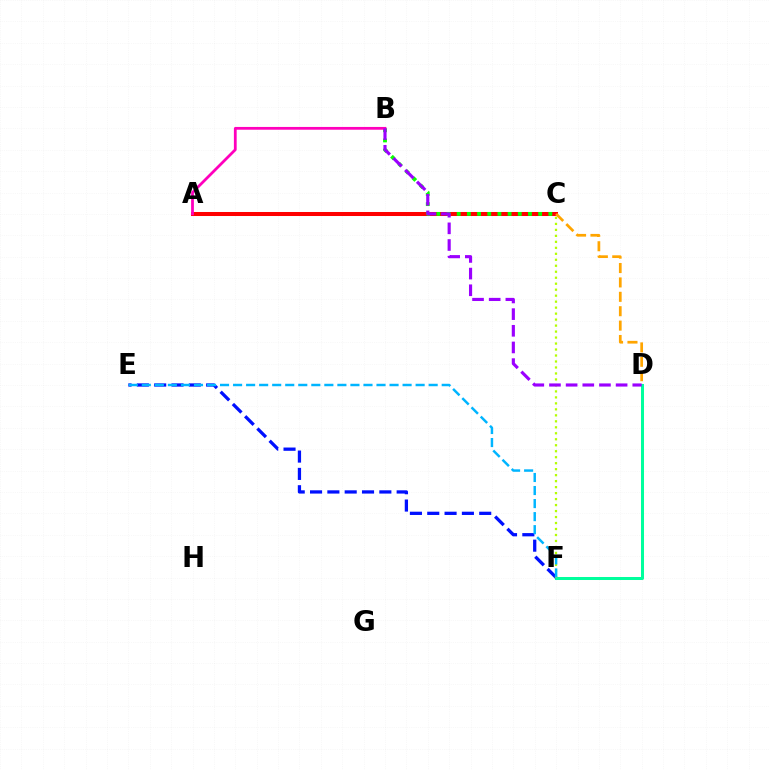{('A', 'C'): [{'color': '#ff0000', 'line_style': 'solid', 'thickness': 2.9}], ('B', 'C'): [{'color': '#08ff00', 'line_style': 'dotted', 'thickness': 2.76}], ('D', 'F'): [{'color': '#00ff9d', 'line_style': 'solid', 'thickness': 2.17}], ('A', 'B'): [{'color': '#ff00bd', 'line_style': 'solid', 'thickness': 2.0}], ('E', 'F'): [{'color': '#0010ff', 'line_style': 'dashed', 'thickness': 2.35}, {'color': '#00b5ff', 'line_style': 'dashed', 'thickness': 1.77}], ('C', 'F'): [{'color': '#b3ff00', 'line_style': 'dotted', 'thickness': 1.63}], ('B', 'D'): [{'color': '#9b00ff', 'line_style': 'dashed', 'thickness': 2.26}], ('C', 'D'): [{'color': '#ffa500', 'line_style': 'dashed', 'thickness': 1.96}]}